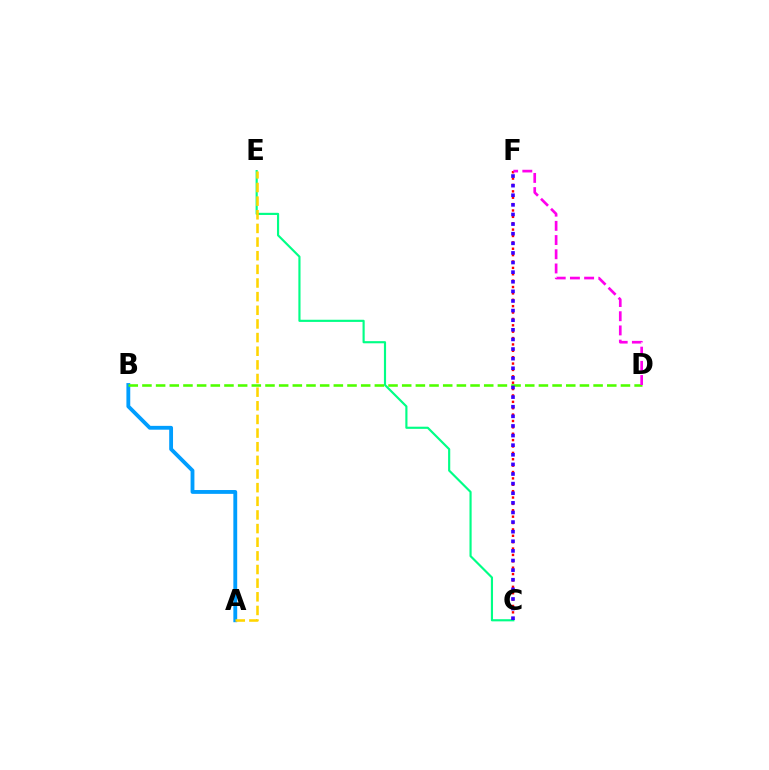{('A', 'B'): [{'color': '#009eff', 'line_style': 'solid', 'thickness': 2.76}], ('B', 'D'): [{'color': '#4fff00', 'line_style': 'dashed', 'thickness': 1.86}], ('C', 'E'): [{'color': '#00ff86', 'line_style': 'solid', 'thickness': 1.55}], ('C', 'F'): [{'color': '#ff0000', 'line_style': 'dotted', 'thickness': 1.73}, {'color': '#3700ff', 'line_style': 'dotted', 'thickness': 2.61}], ('D', 'F'): [{'color': '#ff00ed', 'line_style': 'dashed', 'thickness': 1.93}], ('A', 'E'): [{'color': '#ffd500', 'line_style': 'dashed', 'thickness': 1.85}]}